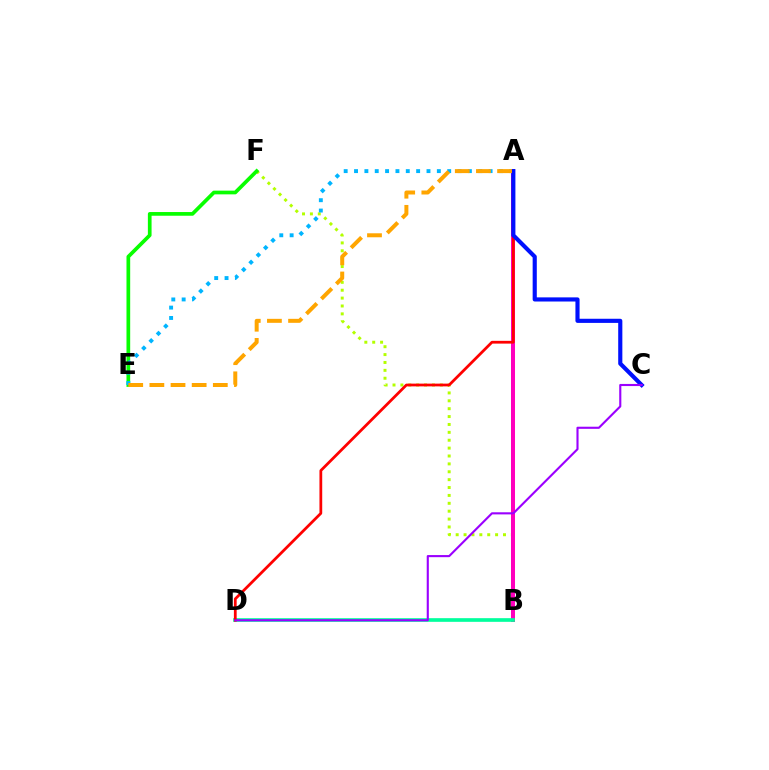{('B', 'F'): [{'color': '#b3ff00', 'line_style': 'dotted', 'thickness': 2.14}], ('E', 'F'): [{'color': '#08ff00', 'line_style': 'solid', 'thickness': 2.66}], ('A', 'B'): [{'color': '#ff00bd', 'line_style': 'solid', 'thickness': 2.89}], ('A', 'E'): [{'color': '#00b5ff', 'line_style': 'dotted', 'thickness': 2.81}, {'color': '#ffa500', 'line_style': 'dashed', 'thickness': 2.87}], ('B', 'D'): [{'color': '#00ff9d', 'line_style': 'solid', 'thickness': 2.64}], ('A', 'D'): [{'color': '#ff0000', 'line_style': 'solid', 'thickness': 1.99}], ('A', 'C'): [{'color': '#0010ff', 'line_style': 'solid', 'thickness': 2.98}], ('C', 'D'): [{'color': '#9b00ff', 'line_style': 'solid', 'thickness': 1.52}]}